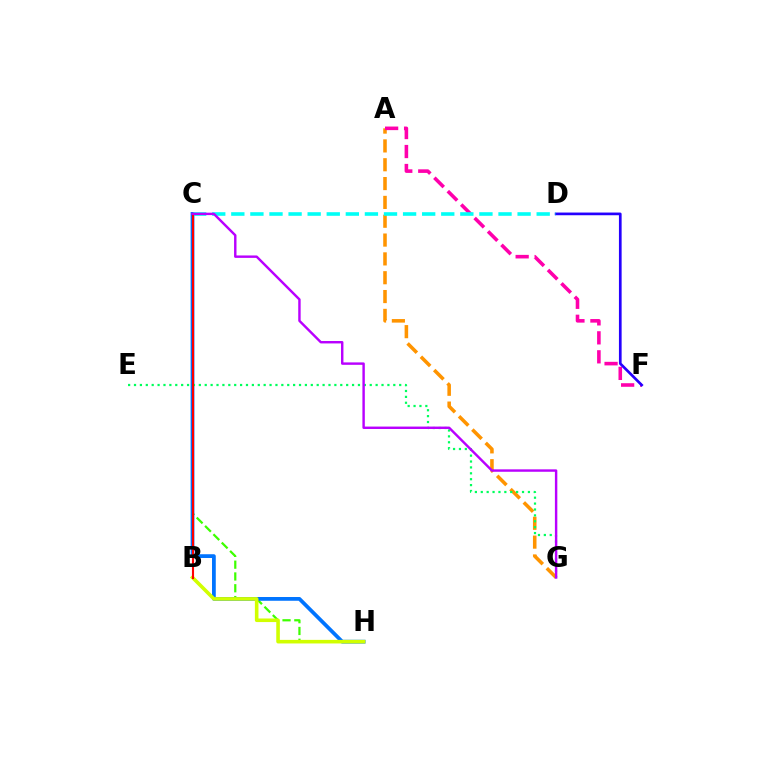{('C', 'H'): [{'color': '#3dff00', 'line_style': 'dashed', 'thickness': 1.6}, {'color': '#0074ff', 'line_style': 'solid', 'thickness': 2.71}], ('A', 'G'): [{'color': '#ff9400', 'line_style': 'dashed', 'thickness': 2.56}], ('E', 'G'): [{'color': '#00ff5c', 'line_style': 'dotted', 'thickness': 1.6}], ('A', 'F'): [{'color': '#ff00ac', 'line_style': 'dashed', 'thickness': 2.58}], ('D', 'F'): [{'color': '#2500ff', 'line_style': 'solid', 'thickness': 1.94}], ('C', 'D'): [{'color': '#00fff6', 'line_style': 'dashed', 'thickness': 2.59}], ('B', 'H'): [{'color': '#d1ff00', 'line_style': 'solid', 'thickness': 2.58}], ('B', 'C'): [{'color': '#ff0000', 'line_style': 'solid', 'thickness': 1.52}], ('C', 'G'): [{'color': '#b900ff', 'line_style': 'solid', 'thickness': 1.75}]}